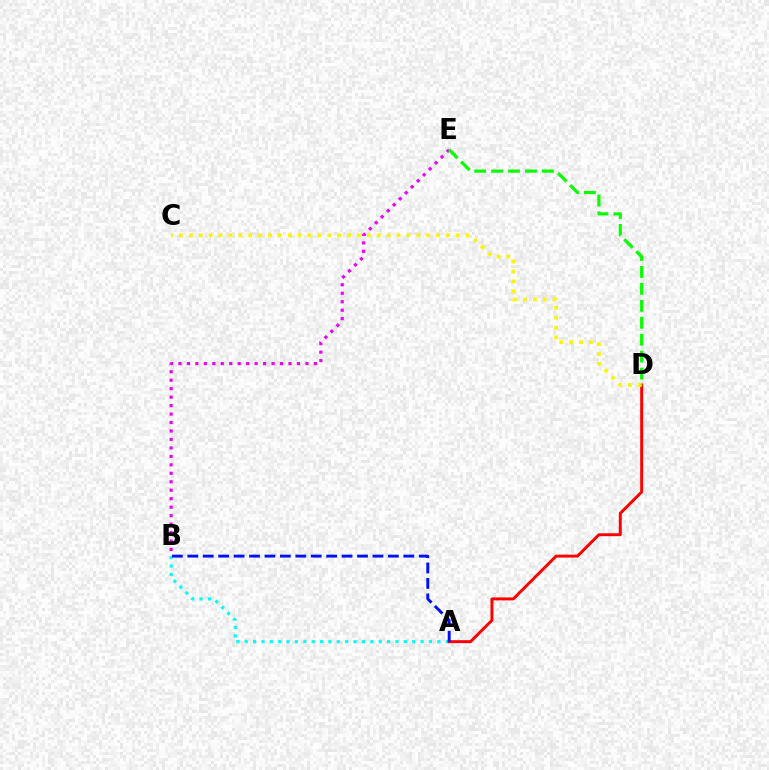{('A', 'B'): [{'color': '#00fff6', 'line_style': 'dotted', 'thickness': 2.28}, {'color': '#0010ff', 'line_style': 'dashed', 'thickness': 2.1}], ('B', 'E'): [{'color': '#ee00ff', 'line_style': 'dotted', 'thickness': 2.3}], ('A', 'D'): [{'color': '#ff0000', 'line_style': 'solid', 'thickness': 2.12}], ('C', 'D'): [{'color': '#fcf500', 'line_style': 'dotted', 'thickness': 2.69}], ('D', 'E'): [{'color': '#08ff00', 'line_style': 'dashed', 'thickness': 2.3}]}